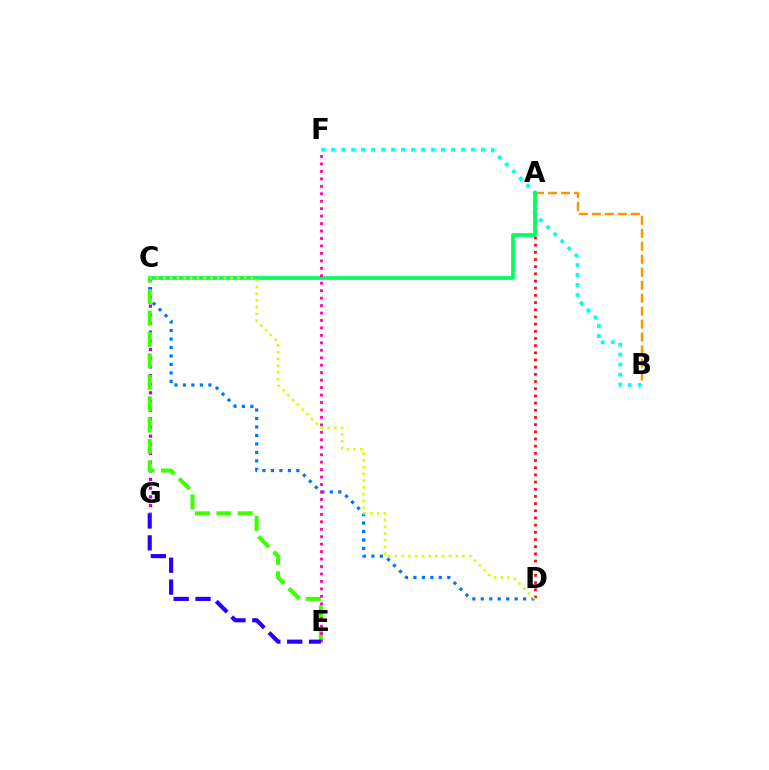{('A', 'B'): [{'color': '#ff9400', 'line_style': 'dashed', 'thickness': 1.76}], ('C', 'G'): [{'color': '#b900ff', 'line_style': 'dotted', 'thickness': 2.36}], ('C', 'D'): [{'color': '#0074ff', 'line_style': 'dotted', 'thickness': 2.3}, {'color': '#d1ff00', 'line_style': 'dotted', 'thickness': 1.83}], ('C', 'E'): [{'color': '#3dff00', 'line_style': 'dashed', 'thickness': 2.91}], ('B', 'F'): [{'color': '#00fff6', 'line_style': 'dotted', 'thickness': 2.71}], ('A', 'D'): [{'color': '#ff0000', 'line_style': 'dotted', 'thickness': 1.95}], ('A', 'C'): [{'color': '#00ff5c', 'line_style': 'solid', 'thickness': 2.68}], ('E', 'F'): [{'color': '#ff00ac', 'line_style': 'dotted', 'thickness': 2.03}], ('E', 'G'): [{'color': '#2500ff', 'line_style': 'dashed', 'thickness': 2.97}]}